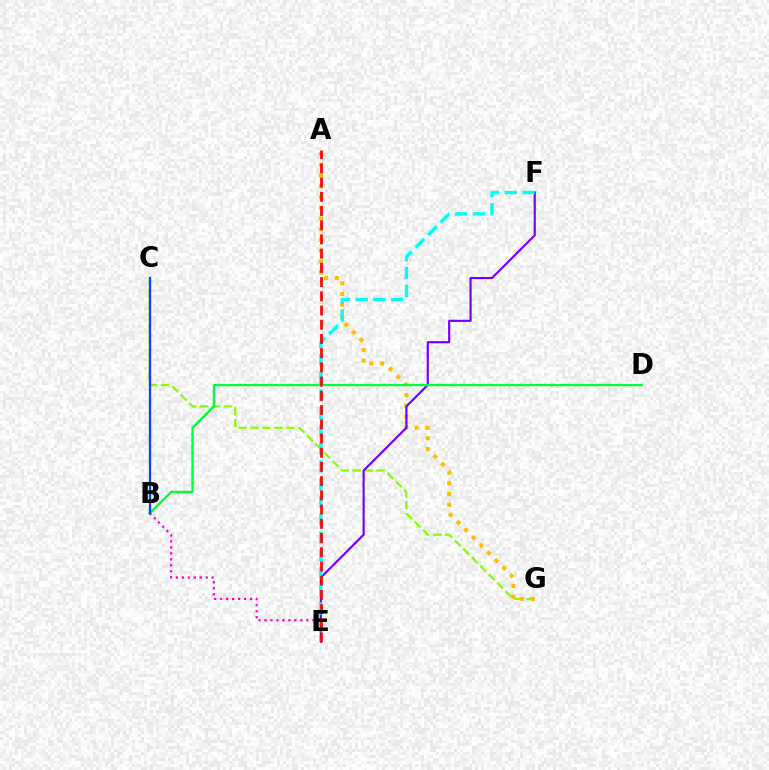{('C', 'G'): [{'color': '#84ff00', 'line_style': 'dashed', 'thickness': 1.63}], ('A', 'G'): [{'color': '#ffbd00', 'line_style': 'dotted', 'thickness': 2.93}], ('E', 'F'): [{'color': '#7200ff', 'line_style': 'solid', 'thickness': 1.54}, {'color': '#00fff6', 'line_style': 'dashed', 'thickness': 2.41}], ('B', 'E'): [{'color': '#ff00cf', 'line_style': 'dotted', 'thickness': 1.62}], ('B', 'D'): [{'color': '#00ff39', 'line_style': 'solid', 'thickness': 1.68}], ('B', 'C'): [{'color': '#004bff', 'line_style': 'solid', 'thickness': 1.68}], ('A', 'E'): [{'color': '#ff0000', 'line_style': 'dashed', 'thickness': 1.93}]}